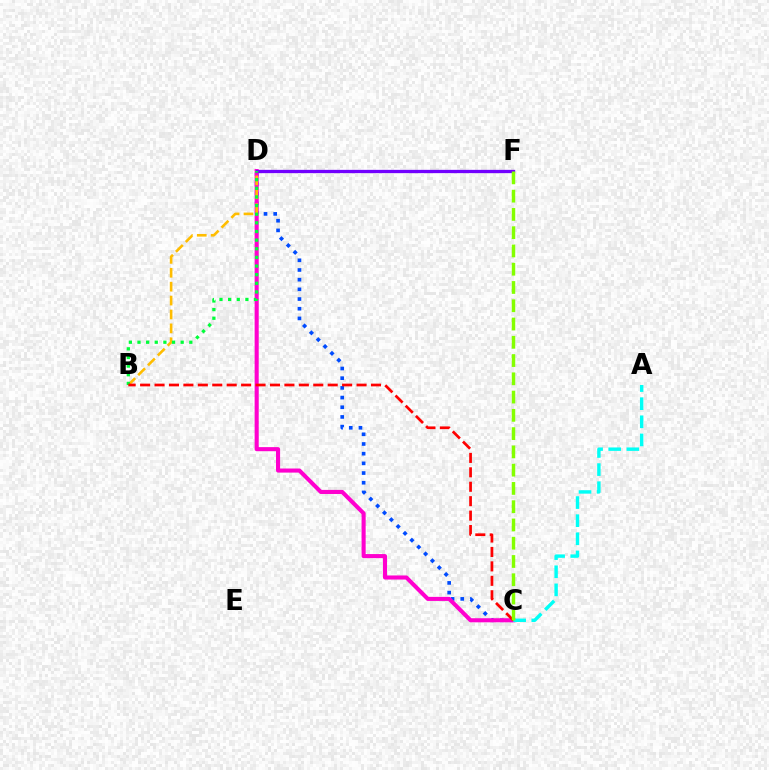{('C', 'D'): [{'color': '#004bff', 'line_style': 'dotted', 'thickness': 2.63}, {'color': '#ff00cf', 'line_style': 'solid', 'thickness': 2.94}], ('A', 'C'): [{'color': '#00fff6', 'line_style': 'dashed', 'thickness': 2.46}], ('D', 'F'): [{'color': '#7200ff', 'line_style': 'solid', 'thickness': 2.37}], ('B', 'D'): [{'color': '#ffbd00', 'line_style': 'dashed', 'thickness': 1.89}, {'color': '#00ff39', 'line_style': 'dotted', 'thickness': 2.35}], ('B', 'C'): [{'color': '#ff0000', 'line_style': 'dashed', 'thickness': 1.96}], ('C', 'F'): [{'color': '#84ff00', 'line_style': 'dashed', 'thickness': 2.48}]}